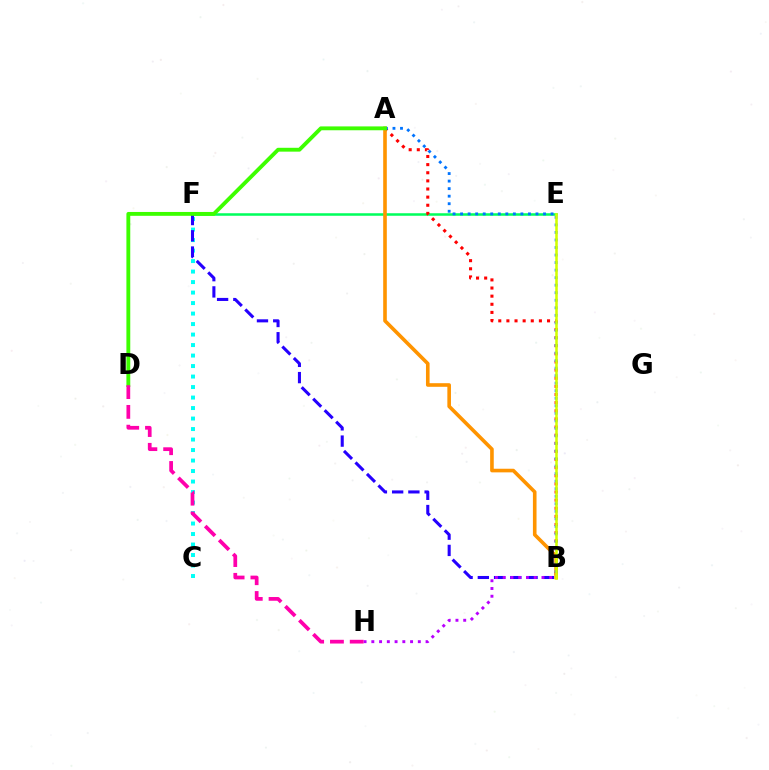{('E', 'F'): [{'color': '#00ff5c', 'line_style': 'solid', 'thickness': 1.82}], ('A', 'B'): [{'color': '#ff0000', 'line_style': 'dotted', 'thickness': 2.21}, {'color': '#ff9400', 'line_style': 'solid', 'thickness': 2.61}, {'color': '#0074ff', 'line_style': 'dotted', 'thickness': 2.05}], ('C', 'F'): [{'color': '#00fff6', 'line_style': 'dotted', 'thickness': 2.85}], ('B', 'F'): [{'color': '#2500ff', 'line_style': 'dashed', 'thickness': 2.21}], ('A', 'D'): [{'color': '#3dff00', 'line_style': 'solid', 'thickness': 2.78}], ('B', 'E'): [{'color': '#d1ff00', 'line_style': 'solid', 'thickness': 1.84}], ('B', 'H'): [{'color': '#b900ff', 'line_style': 'dotted', 'thickness': 2.11}], ('D', 'H'): [{'color': '#ff00ac', 'line_style': 'dashed', 'thickness': 2.69}]}